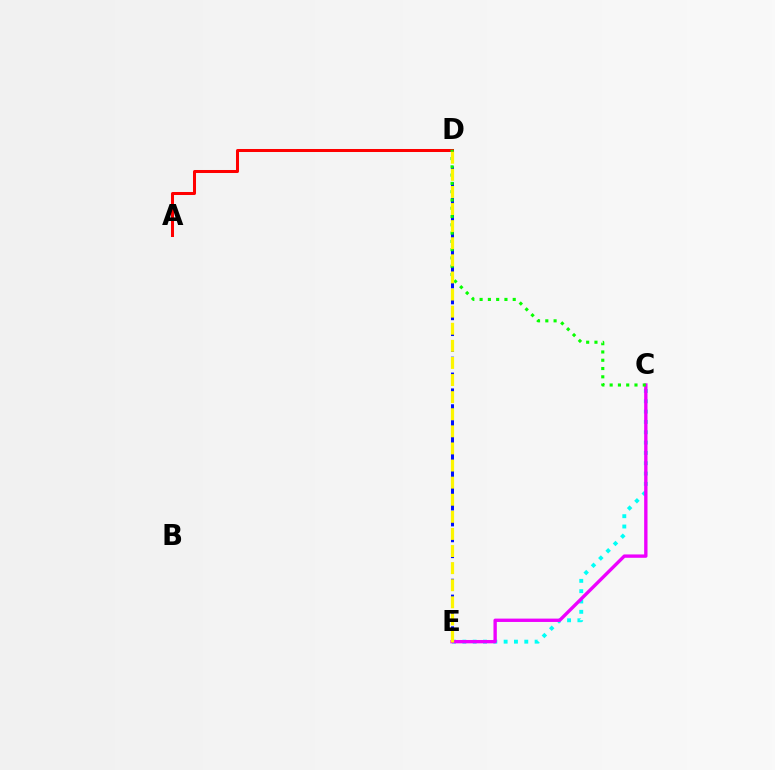{('C', 'E'): [{'color': '#00fff6', 'line_style': 'dotted', 'thickness': 2.8}, {'color': '#ee00ff', 'line_style': 'solid', 'thickness': 2.42}], ('D', 'E'): [{'color': '#0010ff', 'line_style': 'dashed', 'thickness': 2.15}, {'color': '#fcf500', 'line_style': 'dashed', 'thickness': 2.32}], ('A', 'D'): [{'color': '#ff0000', 'line_style': 'solid', 'thickness': 2.17}], ('C', 'D'): [{'color': '#08ff00', 'line_style': 'dotted', 'thickness': 2.25}]}